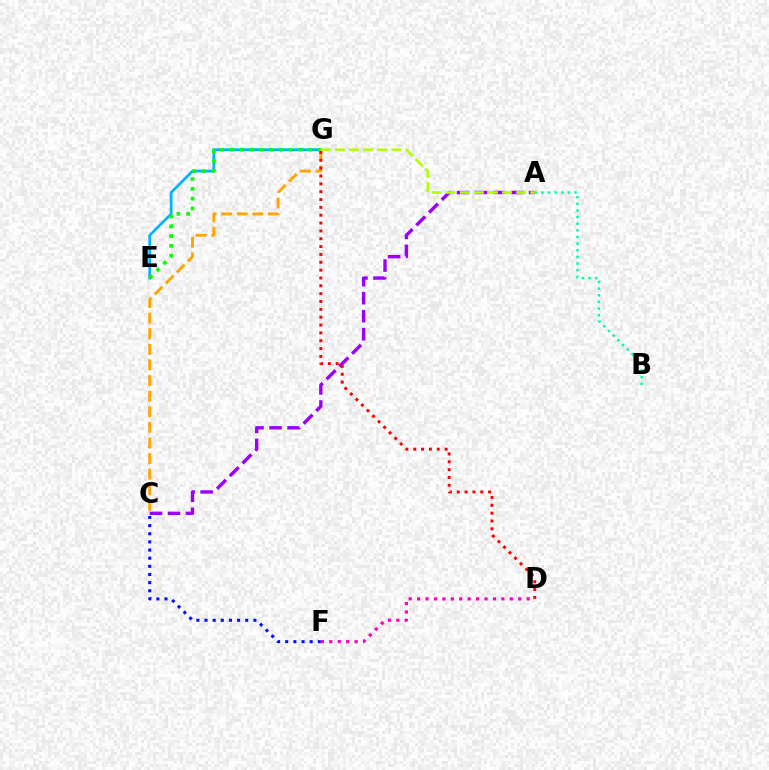{('A', 'B'): [{'color': '#00ff9d', 'line_style': 'dotted', 'thickness': 1.8}], ('E', 'G'): [{'color': '#00b5ff', 'line_style': 'solid', 'thickness': 1.97}, {'color': '#08ff00', 'line_style': 'dotted', 'thickness': 2.66}], ('A', 'C'): [{'color': '#9b00ff', 'line_style': 'dashed', 'thickness': 2.45}], ('C', 'F'): [{'color': '#0010ff', 'line_style': 'dotted', 'thickness': 2.21}], ('D', 'F'): [{'color': '#ff00bd', 'line_style': 'dotted', 'thickness': 2.29}], ('C', 'G'): [{'color': '#ffa500', 'line_style': 'dashed', 'thickness': 2.12}], ('A', 'G'): [{'color': '#b3ff00', 'line_style': 'dashed', 'thickness': 1.92}], ('D', 'G'): [{'color': '#ff0000', 'line_style': 'dotted', 'thickness': 2.13}]}